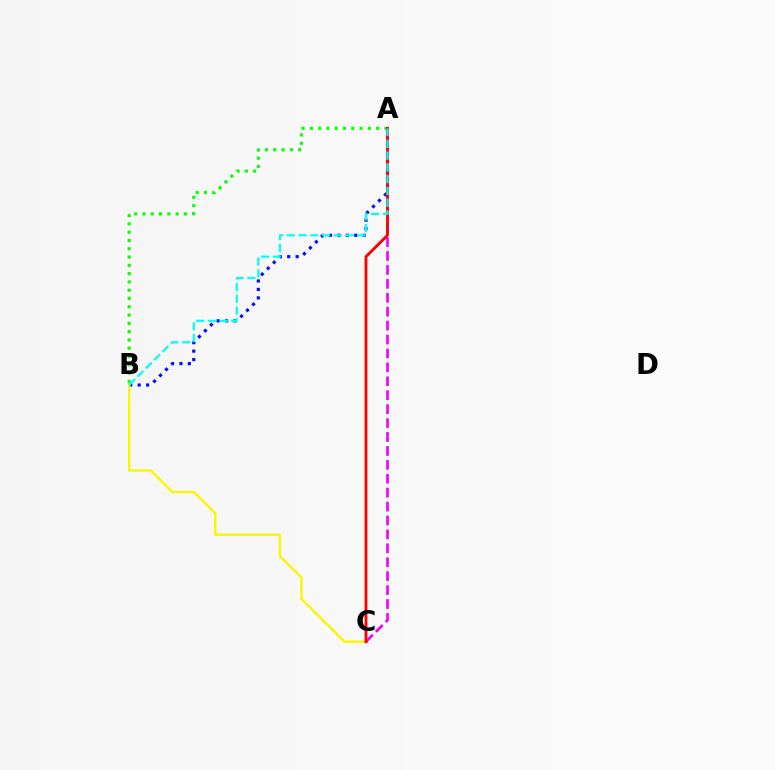{('A', 'B'): [{'color': '#0010ff', 'line_style': 'dotted', 'thickness': 2.29}, {'color': '#08ff00', 'line_style': 'dotted', 'thickness': 2.25}, {'color': '#00fff6', 'line_style': 'dashed', 'thickness': 1.6}], ('B', 'C'): [{'color': '#fcf500', 'line_style': 'solid', 'thickness': 1.71}], ('A', 'C'): [{'color': '#ee00ff', 'line_style': 'dashed', 'thickness': 1.89}, {'color': '#ff0000', 'line_style': 'solid', 'thickness': 2.05}]}